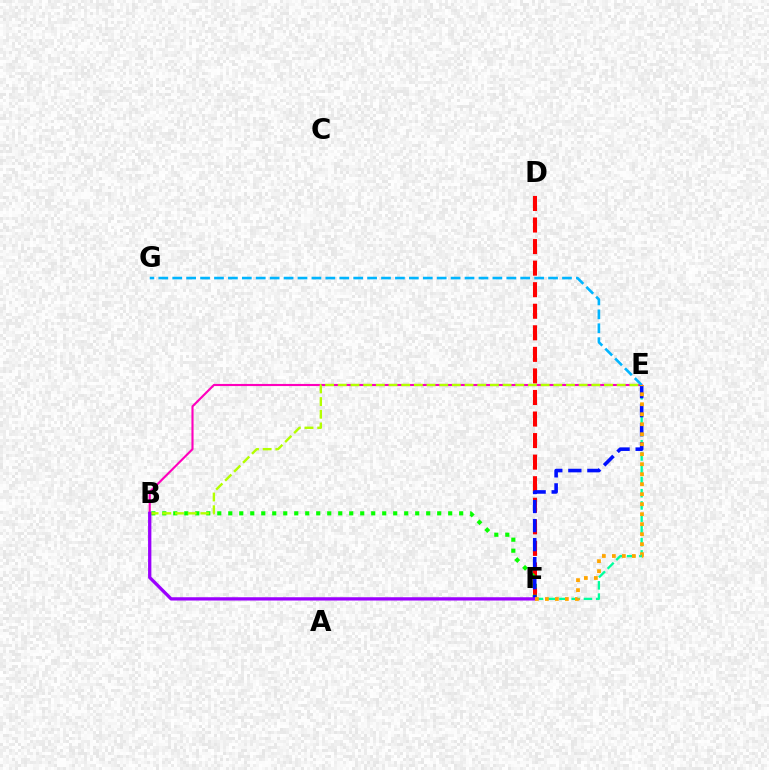{('D', 'F'): [{'color': '#ff0000', 'line_style': 'dashed', 'thickness': 2.93}], ('B', 'E'): [{'color': '#ff00bd', 'line_style': 'solid', 'thickness': 1.53}, {'color': '#b3ff00', 'line_style': 'dashed', 'thickness': 1.72}], ('E', 'G'): [{'color': '#00b5ff', 'line_style': 'dashed', 'thickness': 1.89}], ('B', 'F'): [{'color': '#08ff00', 'line_style': 'dotted', 'thickness': 2.99}, {'color': '#9b00ff', 'line_style': 'solid', 'thickness': 2.37}], ('E', 'F'): [{'color': '#00ff9d', 'line_style': 'dashed', 'thickness': 1.66}, {'color': '#0010ff', 'line_style': 'dashed', 'thickness': 2.59}, {'color': '#ffa500', 'line_style': 'dotted', 'thickness': 2.72}]}